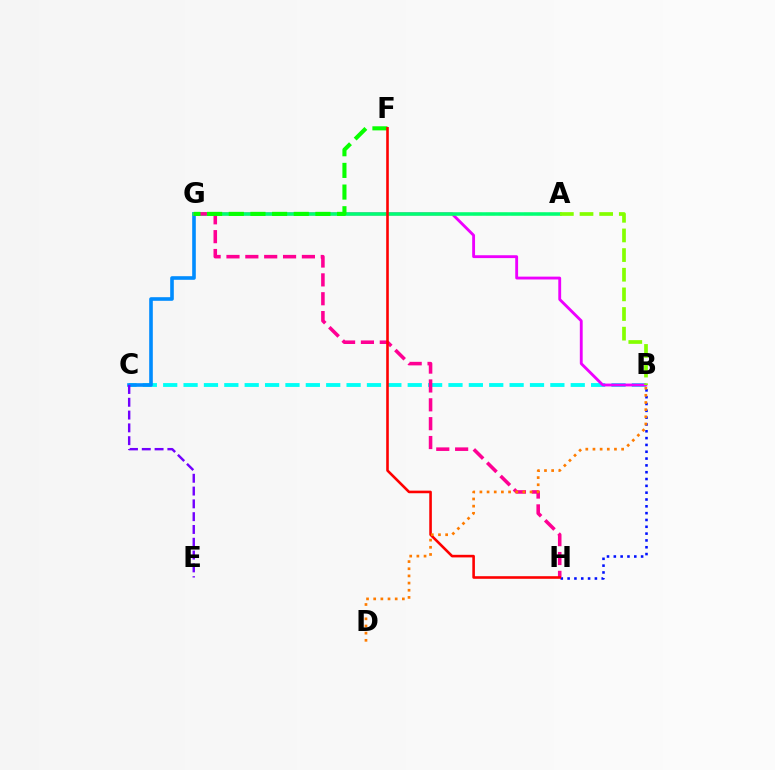{('B', 'C'): [{'color': '#00fff6', 'line_style': 'dashed', 'thickness': 2.77}], ('B', 'G'): [{'color': '#ee00ff', 'line_style': 'solid', 'thickness': 2.05}], ('B', 'H'): [{'color': '#0010ff', 'line_style': 'dotted', 'thickness': 1.85}], ('C', 'G'): [{'color': '#008cff', 'line_style': 'solid', 'thickness': 2.6}], ('C', 'E'): [{'color': '#7200ff', 'line_style': 'dashed', 'thickness': 1.74}], ('A', 'G'): [{'color': '#fcf500', 'line_style': 'dashed', 'thickness': 1.72}, {'color': '#00ff74', 'line_style': 'solid', 'thickness': 2.55}], ('G', 'H'): [{'color': '#ff0094', 'line_style': 'dashed', 'thickness': 2.56}], ('F', 'G'): [{'color': '#08ff00', 'line_style': 'dashed', 'thickness': 2.94}], ('F', 'H'): [{'color': '#ff0000', 'line_style': 'solid', 'thickness': 1.87}], ('B', 'D'): [{'color': '#ff7c00', 'line_style': 'dotted', 'thickness': 1.95}], ('A', 'B'): [{'color': '#84ff00', 'line_style': 'dashed', 'thickness': 2.67}]}